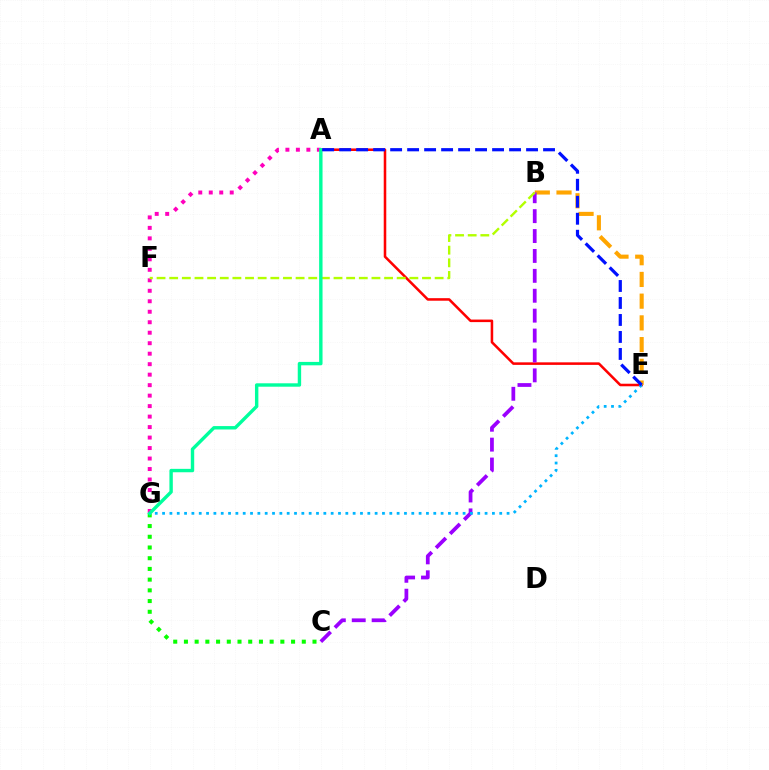{('A', 'G'): [{'color': '#ff00bd', 'line_style': 'dotted', 'thickness': 2.85}, {'color': '#00ff9d', 'line_style': 'solid', 'thickness': 2.45}], ('A', 'E'): [{'color': '#ff0000', 'line_style': 'solid', 'thickness': 1.83}, {'color': '#0010ff', 'line_style': 'dashed', 'thickness': 2.31}], ('B', 'E'): [{'color': '#ffa500', 'line_style': 'dashed', 'thickness': 2.95}], ('B', 'C'): [{'color': '#9b00ff', 'line_style': 'dashed', 'thickness': 2.7}], ('C', 'G'): [{'color': '#08ff00', 'line_style': 'dotted', 'thickness': 2.91}], ('B', 'F'): [{'color': '#b3ff00', 'line_style': 'dashed', 'thickness': 1.72}], ('E', 'G'): [{'color': '#00b5ff', 'line_style': 'dotted', 'thickness': 1.99}]}